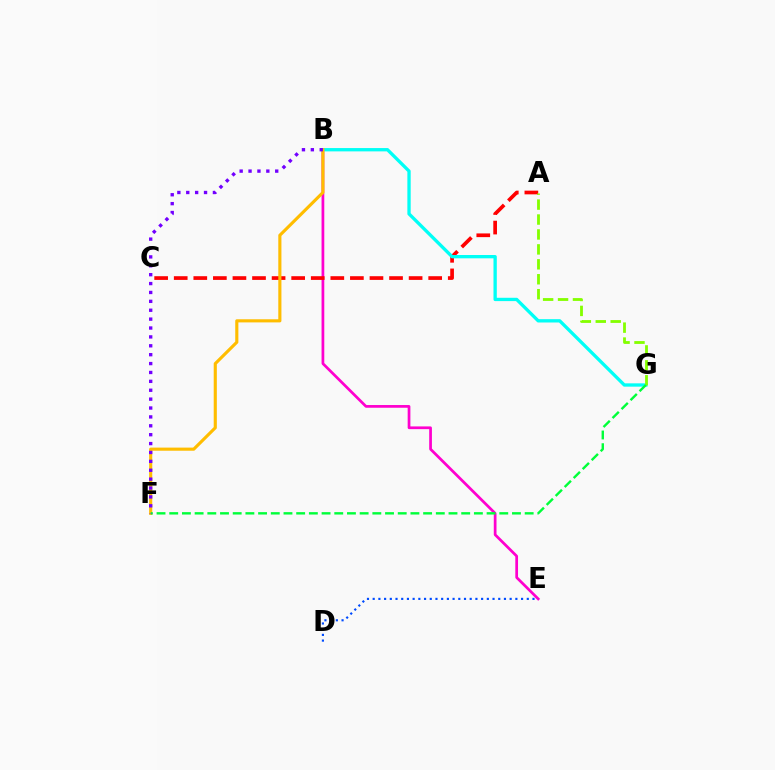{('B', 'E'): [{'color': '#ff00cf', 'line_style': 'solid', 'thickness': 1.96}], ('A', 'C'): [{'color': '#ff0000', 'line_style': 'dashed', 'thickness': 2.66}], ('B', 'G'): [{'color': '#00fff6', 'line_style': 'solid', 'thickness': 2.39}], ('B', 'F'): [{'color': '#ffbd00', 'line_style': 'solid', 'thickness': 2.25}, {'color': '#7200ff', 'line_style': 'dotted', 'thickness': 2.42}], ('D', 'E'): [{'color': '#004bff', 'line_style': 'dotted', 'thickness': 1.55}], ('A', 'G'): [{'color': '#84ff00', 'line_style': 'dashed', 'thickness': 2.03}], ('F', 'G'): [{'color': '#00ff39', 'line_style': 'dashed', 'thickness': 1.72}]}